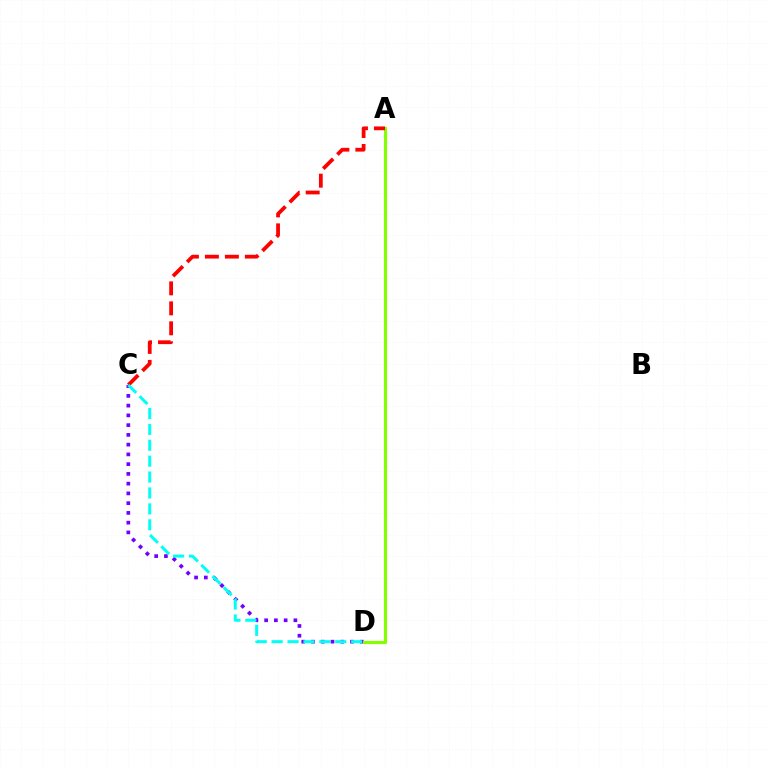{('C', 'D'): [{'color': '#7200ff', 'line_style': 'dotted', 'thickness': 2.65}, {'color': '#00fff6', 'line_style': 'dashed', 'thickness': 2.16}], ('A', 'D'): [{'color': '#84ff00', 'line_style': 'solid', 'thickness': 2.26}], ('A', 'C'): [{'color': '#ff0000', 'line_style': 'dashed', 'thickness': 2.71}]}